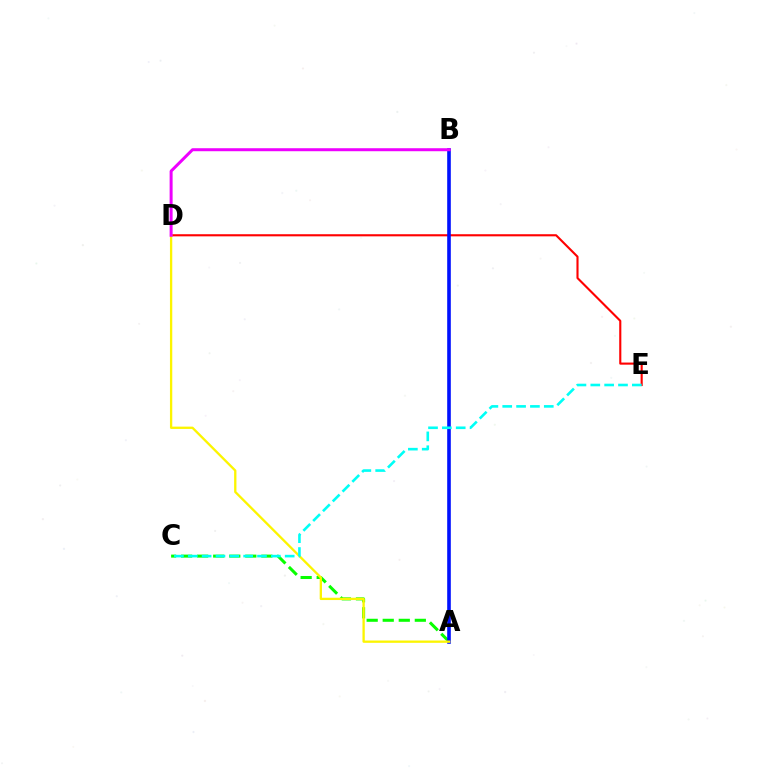{('D', 'E'): [{'color': '#ff0000', 'line_style': 'solid', 'thickness': 1.52}], ('A', 'C'): [{'color': '#08ff00', 'line_style': 'dashed', 'thickness': 2.18}], ('A', 'B'): [{'color': '#0010ff', 'line_style': 'solid', 'thickness': 2.6}], ('A', 'D'): [{'color': '#fcf500', 'line_style': 'solid', 'thickness': 1.66}], ('B', 'D'): [{'color': '#ee00ff', 'line_style': 'solid', 'thickness': 2.16}], ('C', 'E'): [{'color': '#00fff6', 'line_style': 'dashed', 'thickness': 1.88}]}